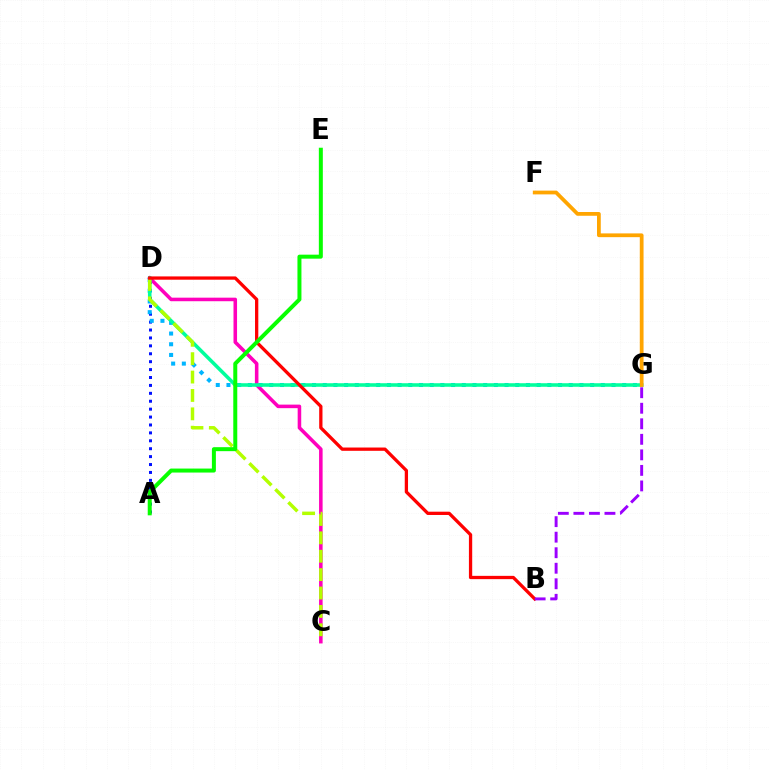{('A', 'D'): [{'color': '#0010ff', 'line_style': 'dotted', 'thickness': 2.15}], ('D', 'G'): [{'color': '#00b5ff', 'line_style': 'dotted', 'thickness': 2.91}, {'color': '#00ff9d', 'line_style': 'solid', 'thickness': 2.56}], ('C', 'D'): [{'color': '#ff00bd', 'line_style': 'solid', 'thickness': 2.56}, {'color': '#b3ff00', 'line_style': 'dashed', 'thickness': 2.5}], ('F', 'G'): [{'color': '#ffa500', 'line_style': 'solid', 'thickness': 2.71}], ('B', 'D'): [{'color': '#ff0000', 'line_style': 'solid', 'thickness': 2.37}], ('A', 'E'): [{'color': '#08ff00', 'line_style': 'solid', 'thickness': 2.87}], ('B', 'G'): [{'color': '#9b00ff', 'line_style': 'dashed', 'thickness': 2.11}]}